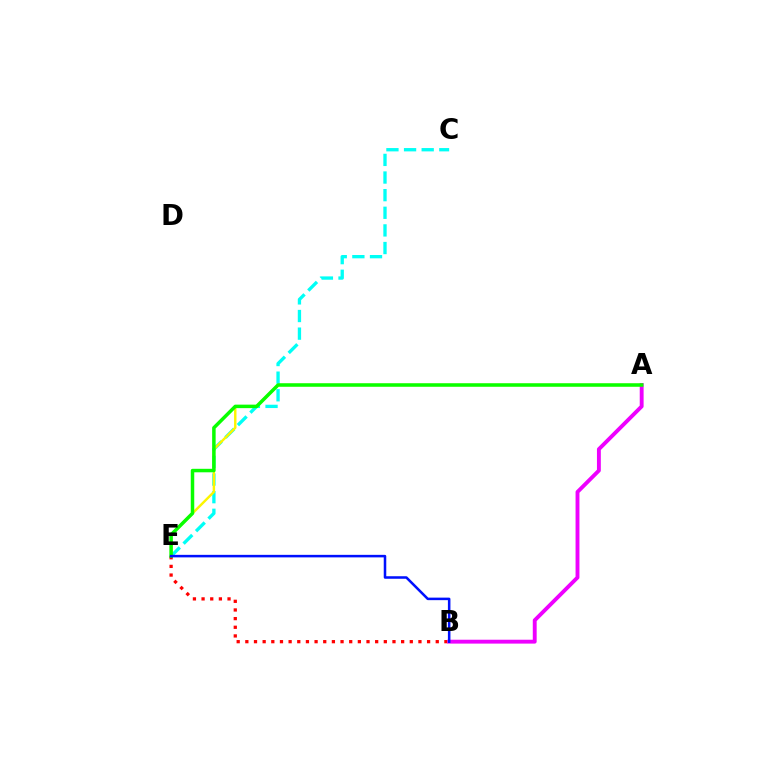{('B', 'E'): [{'color': '#ff0000', 'line_style': 'dotted', 'thickness': 2.35}, {'color': '#0010ff', 'line_style': 'solid', 'thickness': 1.82}], ('A', 'B'): [{'color': '#ee00ff', 'line_style': 'solid', 'thickness': 2.79}], ('C', 'E'): [{'color': '#00fff6', 'line_style': 'dashed', 'thickness': 2.39}], ('A', 'E'): [{'color': '#fcf500', 'line_style': 'solid', 'thickness': 1.75}, {'color': '#08ff00', 'line_style': 'solid', 'thickness': 2.51}]}